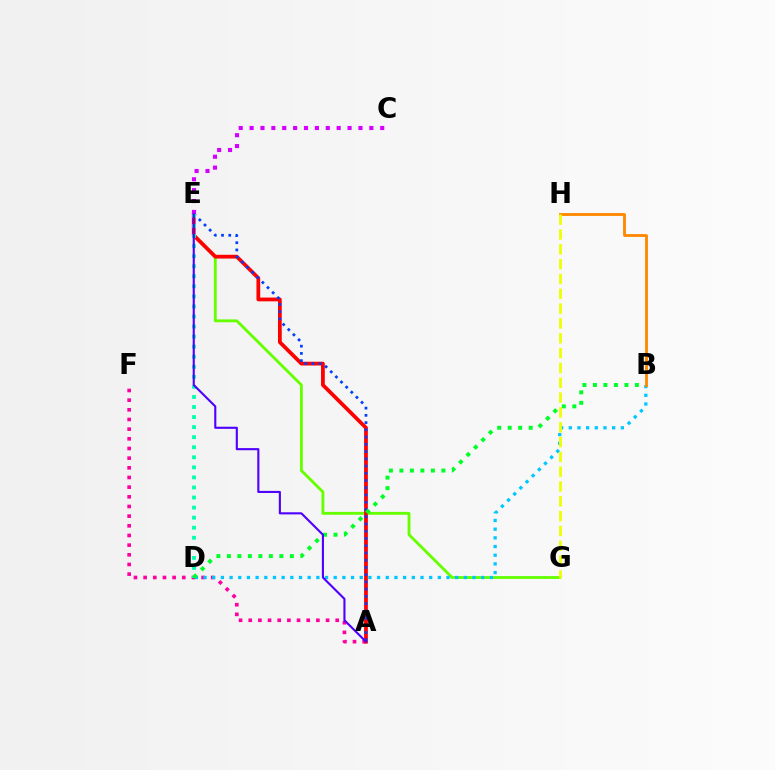{('E', 'G'): [{'color': '#66ff00', 'line_style': 'solid', 'thickness': 2.06}], ('A', 'F'): [{'color': '#ff00a0', 'line_style': 'dotted', 'thickness': 2.63}], ('A', 'E'): [{'color': '#ff0000', 'line_style': 'solid', 'thickness': 2.71}, {'color': '#003fff', 'line_style': 'dotted', 'thickness': 1.97}, {'color': '#4f00ff', 'line_style': 'solid', 'thickness': 1.52}], ('B', 'D'): [{'color': '#00c7ff', 'line_style': 'dotted', 'thickness': 2.36}, {'color': '#00ff27', 'line_style': 'dotted', 'thickness': 2.85}], ('D', 'E'): [{'color': '#00ffaf', 'line_style': 'dotted', 'thickness': 2.73}], ('B', 'H'): [{'color': '#ff8800', 'line_style': 'solid', 'thickness': 2.05}], ('C', 'E'): [{'color': '#d600ff', 'line_style': 'dotted', 'thickness': 2.96}], ('G', 'H'): [{'color': '#eeff00', 'line_style': 'dashed', 'thickness': 2.01}]}